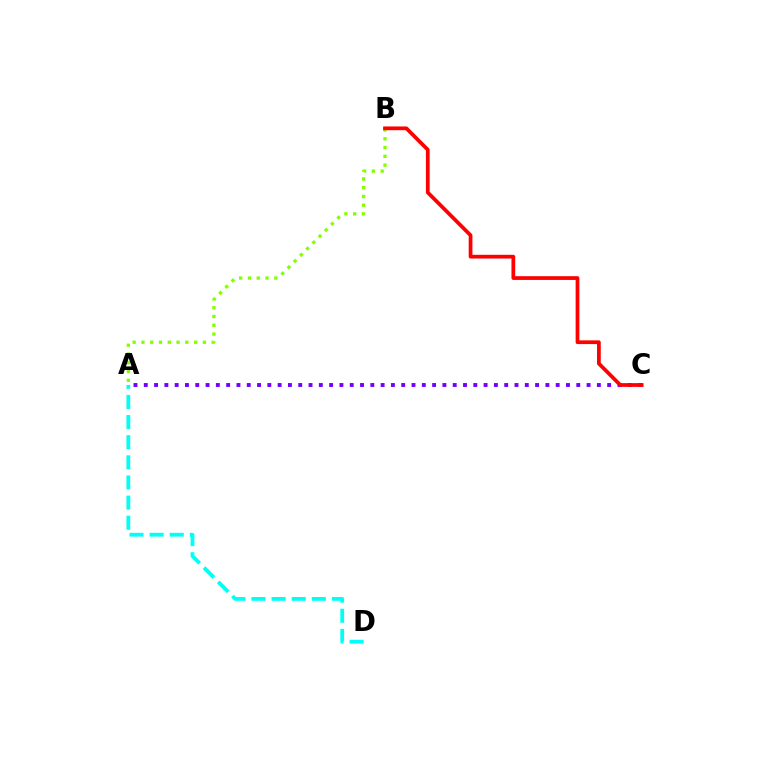{('A', 'D'): [{'color': '#00fff6', 'line_style': 'dashed', 'thickness': 2.74}], ('A', 'B'): [{'color': '#84ff00', 'line_style': 'dotted', 'thickness': 2.39}], ('A', 'C'): [{'color': '#7200ff', 'line_style': 'dotted', 'thickness': 2.8}], ('B', 'C'): [{'color': '#ff0000', 'line_style': 'solid', 'thickness': 2.7}]}